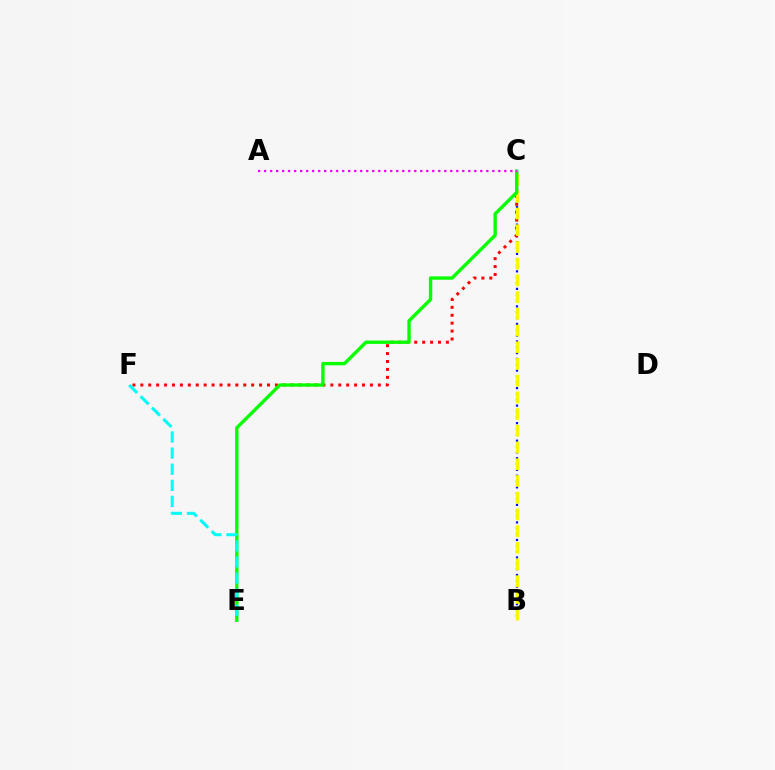{('B', 'C'): [{'color': '#0010ff', 'line_style': 'dotted', 'thickness': 1.59}, {'color': '#fcf500', 'line_style': 'dashed', 'thickness': 2.27}], ('C', 'F'): [{'color': '#ff0000', 'line_style': 'dotted', 'thickness': 2.15}], ('C', 'E'): [{'color': '#08ff00', 'line_style': 'solid', 'thickness': 2.43}], ('E', 'F'): [{'color': '#00fff6', 'line_style': 'dashed', 'thickness': 2.19}], ('A', 'C'): [{'color': '#ee00ff', 'line_style': 'dotted', 'thickness': 1.63}]}